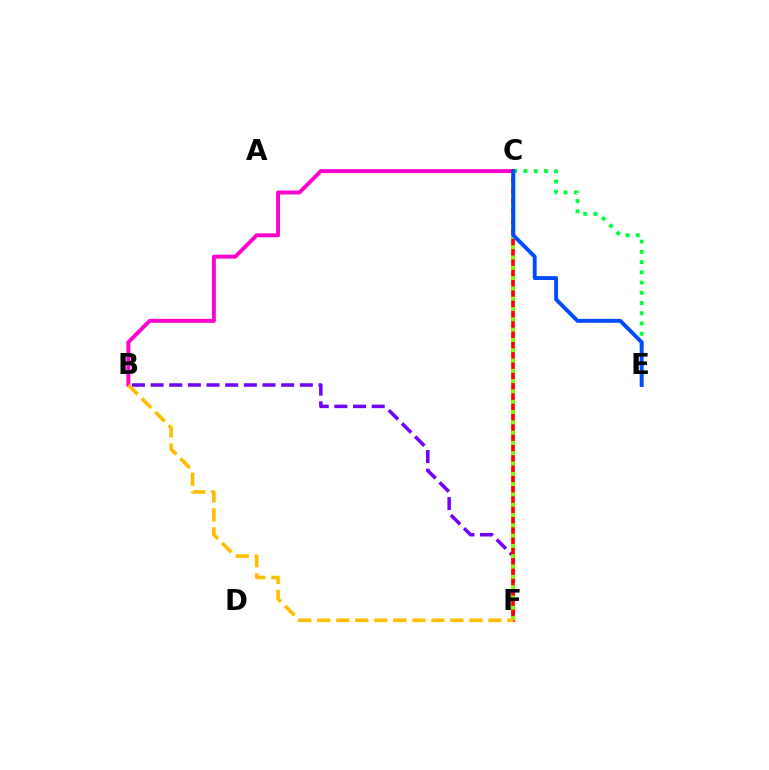{('B', 'F'): [{'color': '#7200ff', 'line_style': 'dashed', 'thickness': 2.53}, {'color': '#ffbd00', 'line_style': 'dashed', 'thickness': 2.58}], ('C', 'F'): [{'color': '#00fff6', 'line_style': 'dotted', 'thickness': 2.31}, {'color': '#ff0000', 'line_style': 'solid', 'thickness': 2.64}, {'color': '#84ff00', 'line_style': 'dotted', 'thickness': 2.8}], ('B', 'C'): [{'color': '#ff00cf', 'line_style': 'solid', 'thickness': 2.82}], ('C', 'E'): [{'color': '#00ff39', 'line_style': 'dotted', 'thickness': 2.78}, {'color': '#004bff', 'line_style': 'solid', 'thickness': 2.8}]}